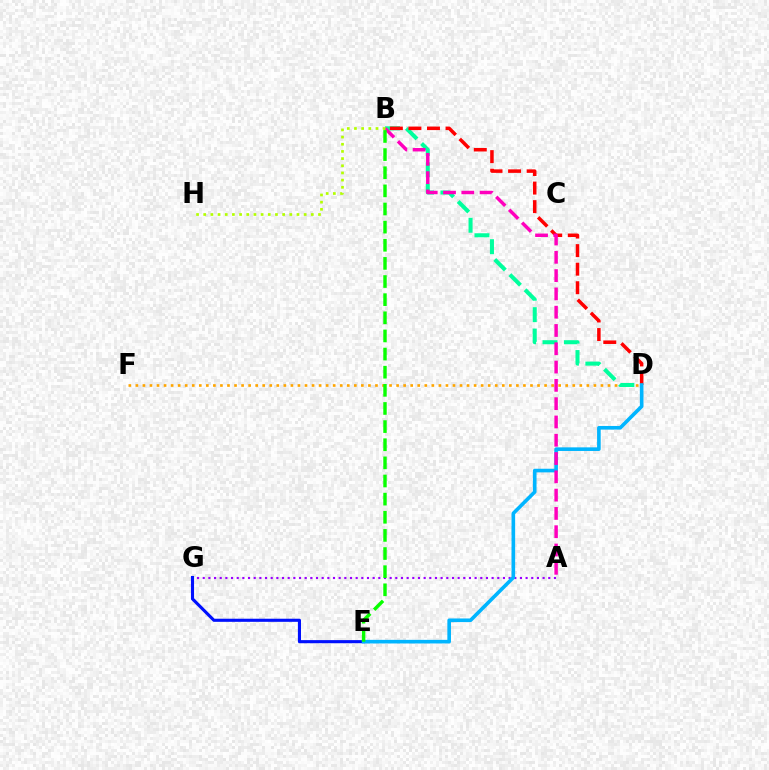{('A', 'G'): [{'color': '#9b00ff', 'line_style': 'dotted', 'thickness': 1.54}], ('D', 'F'): [{'color': '#ffa500', 'line_style': 'dotted', 'thickness': 1.91}], ('B', 'D'): [{'color': '#00ff9d', 'line_style': 'dashed', 'thickness': 2.91}, {'color': '#ff0000', 'line_style': 'dashed', 'thickness': 2.52}], ('E', 'G'): [{'color': '#0010ff', 'line_style': 'solid', 'thickness': 2.23}], ('D', 'E'): [{'color': '#00b5ff', 'line_style': 'solid', 'thickness': 2.61}], ('A', 'B'): [{'color': '#ff00bd', 'line_style': 'dashed', 'thickness': 2.49}], ('B', 'E'): [{'color': '#08ff00', 'line_style': 'dashed', 'thickness': 2.46}], ('B', 'H'): [{'color': '#b3ff00', 'line_style': 'dotted', 'thickness': 1.95}]}